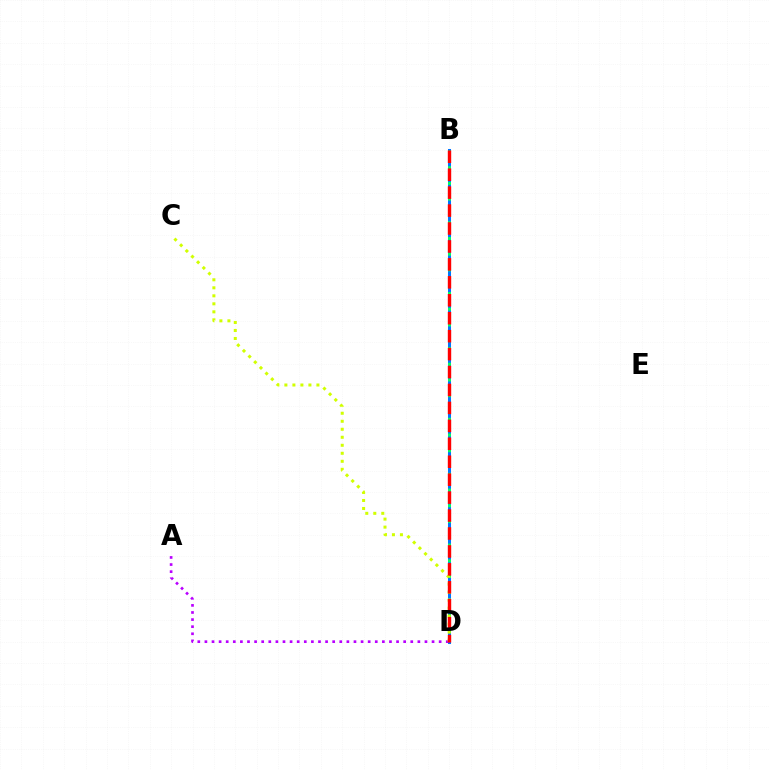{('B', 'D'): [{'color': '#0074ff', 'line_style': 'solid', 'thickness': 2.17}, {'color': '#00ff5c', 'line_style': 'dotted', 'thickness': 2.14}, {'color': '#ff0000', 'line_style': 'dashed', 'thickness': 2.44}], ('A', 'D'): [{'color': '#b900ff', 'line_style': 'dotted', 'thickness': 1.93}], ('C', 'D'): [{'color': '#d1ff00', 'line_style': 'dotted', 'thickness': 2.18}]}